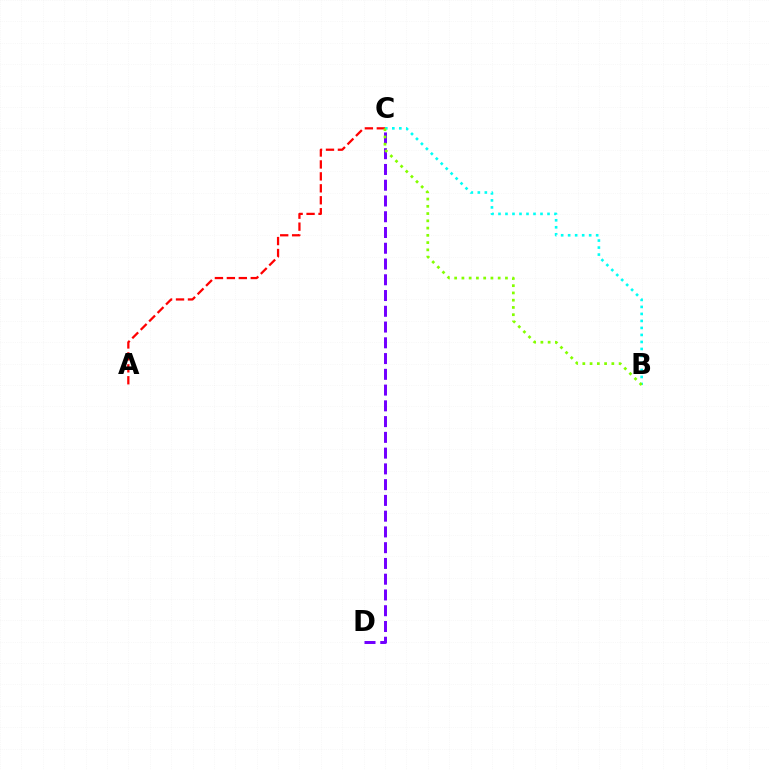{('B', 'C'): [{'color': '#00fff6', 'line_style': 'dotted', 'thickness': 1.9}, {'color': '#84ff00', 'line_style': 'dotted', 'thickness': 1.97}], ('A', 'C'): [{'color': '#ff0000', 'line_style': 'dashed', 'thickness': 1.62}], ('C', 'D'): [{'color': '#7200ff', 'line_style': 'dashed', 'thickness': 2.14}]}